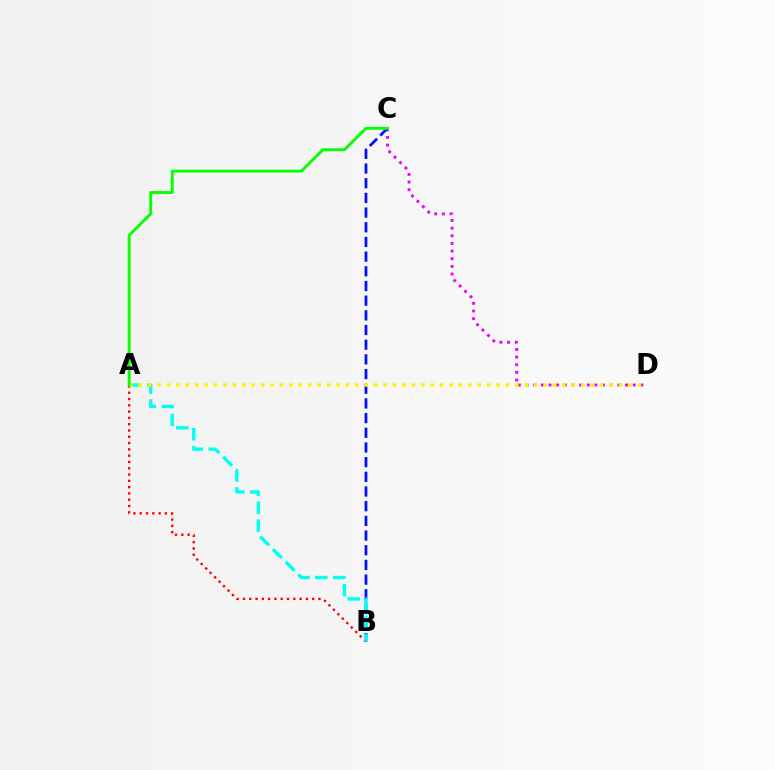{('A', 'B'): [{'color': '#ff0000', 'line_style': 'dotted', 'thickness': 1.71}, {'color': '#00fff6', 'line_style': 'dashed', 'thickness': 2.44}], ('C', 'D'): [{'color': '#ee00ff', 'line_style': 'dotted', 'thickness': 2.08}], ('B', 'C'): [{'color': '#0010ff', 'line_style': 'dashed', 'thickness': 1.99}], ('A', 'D'): [{'color': '#fcf500', 'line_style': 'dotted', 'thickness': 2.56}], ('A', 'C'): [{'color': '#08ff00', 'line_style': 'solid', 'thickness': 2.1}]}